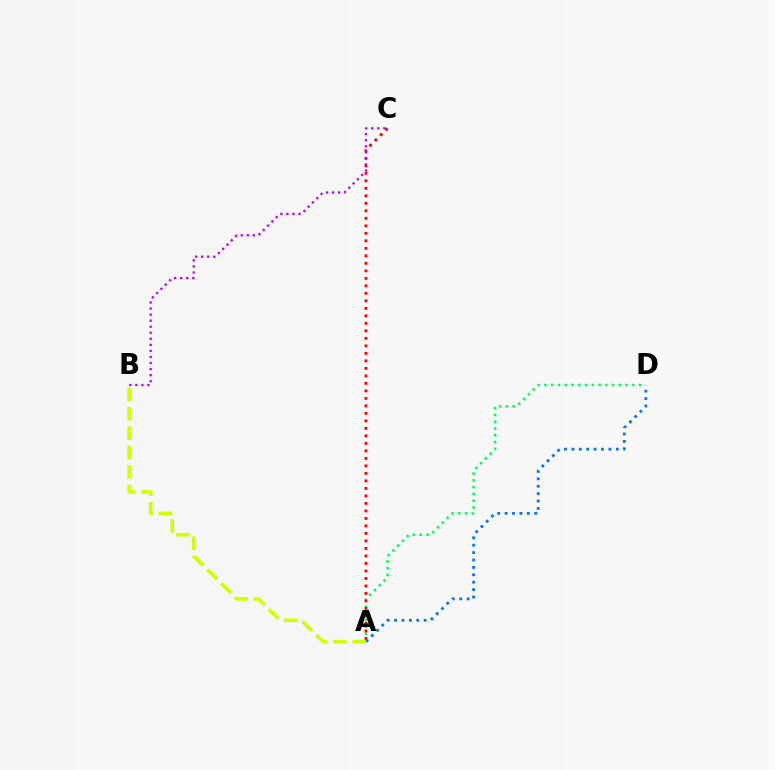{('A', 'D'): [{'color': '#00ff5c', 'line_style': 'dotted', 'thickness': 1.84}, {'color': '#0074ff', 'line_style': 'dotted', 'thickness': 2.01}], ('A', 'C'): [{'color': '#ff0000', 'line_style': 'dotted', 'thickness': 2.04}], ('A', 'B'): [{'color': '#d1ff00', 'line_style': 'dashed', 'thickness': 2.64}], ('B', 'C'): [{'color': '#b900ff', 'line_style': 'dotted', 'thickness': 1.64}]}